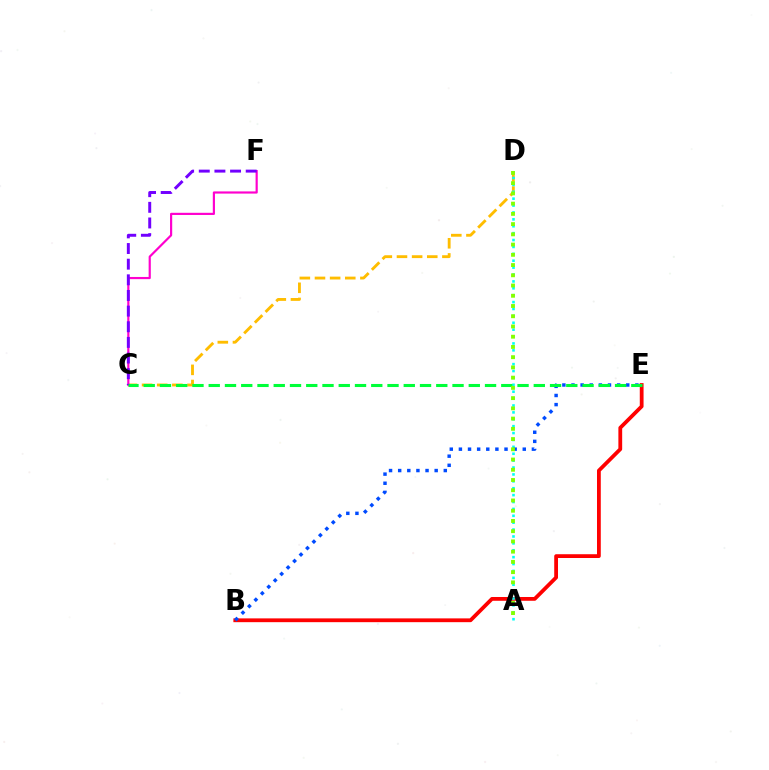{('C', 'D'): [{'color': '#ffbd00', 'line_style': 'dashed', 'thickness': 2.06}], ('C', 'F'): [{'color': '#ff00cf', 'line_style': 'solid', 'thickness': 1.57}, {'color': '#7200ff', 'line_style': 'dashed', 'thickness': 2.13}], ('B', 'E'): [{'color': '#ff0000', 'line_style': 'solid', 'thickness': 2.73}, {'color': '#004bff', 'line_style': 'dotted', 'thickness': 2.48}], ('A', 'D'): [{'color': '#00fff6', 'line_style': 'dotted', 'thickness': 1.87}, {'color': '#84ff00', 'line_style': 'dotted', 'thickness': 2.78}], ('C', 'E'): [{'color': '#00ff39', 'line_style': 'dashed', 'thickness': 2.21}]}